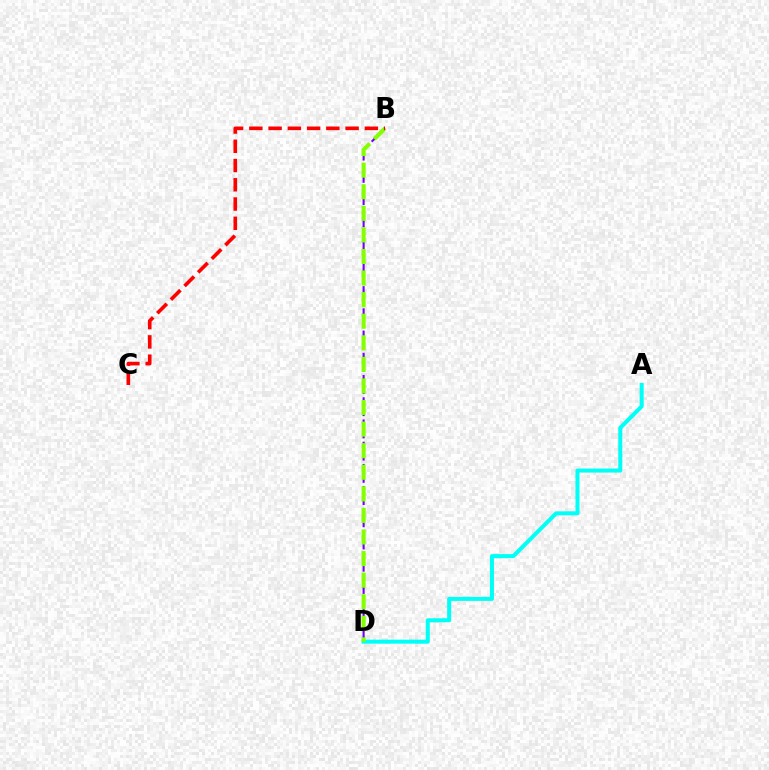{('A', 'D'): [{'color': '#00fff6', 'line_style': 'solid', 'thickness': 2.89}], ('B', 'D'): [{'color': '#7200ff', 'line_style': 'dashed', 'thickness': 1.51}, {'color': '#84ff00', 'line_style': 'dashed', 'thickness': 2.93}], ('B', 'C'): [{'color': '#ff0000', 'line_style': 'dashed', 'thickness': 2.62}]}